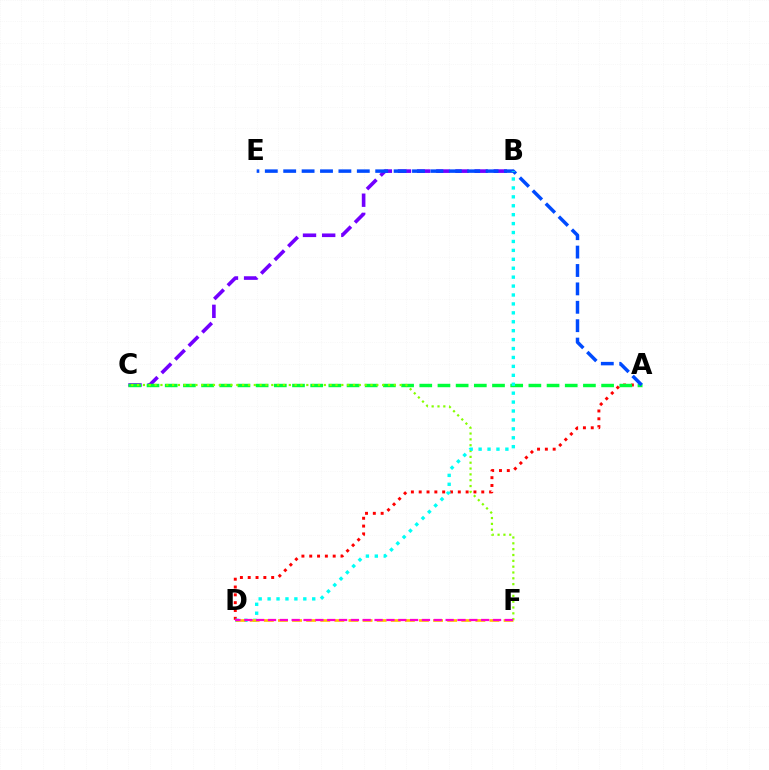{('A', 'D'): [{'color': '#ff0000', 'line_style': 'dotted', 'thickness': 2.12}], ('B', 'C'): [{'color': '#7200ff', 'line_style': 'dashed', 'thickness': 2.6}], ('A', 'C'): [{'color': '#00ff39', 'line_style': 'dashed', 'thickness': 2.47}], ('C', 'F'): [{'color': '#84ff00', 'line_style': 'dotted', 'thickness': 1.59}], ('A', 'E'): [{'color': '#004bff', 'line_style': 'dashed', 'thickness': 2.5}], ('B', 'D'): [{'color': '#00fff6', 'line_style': 'dotted', 'thickness': 2.42}], ('D', 'F'): [{'color': '#ffbd00', 'line_style': 'dashed', 'thickness': 1.92}, {'color': '#ff00cf', 'line_style': 'dashed', 'thickness': 1.61}]}